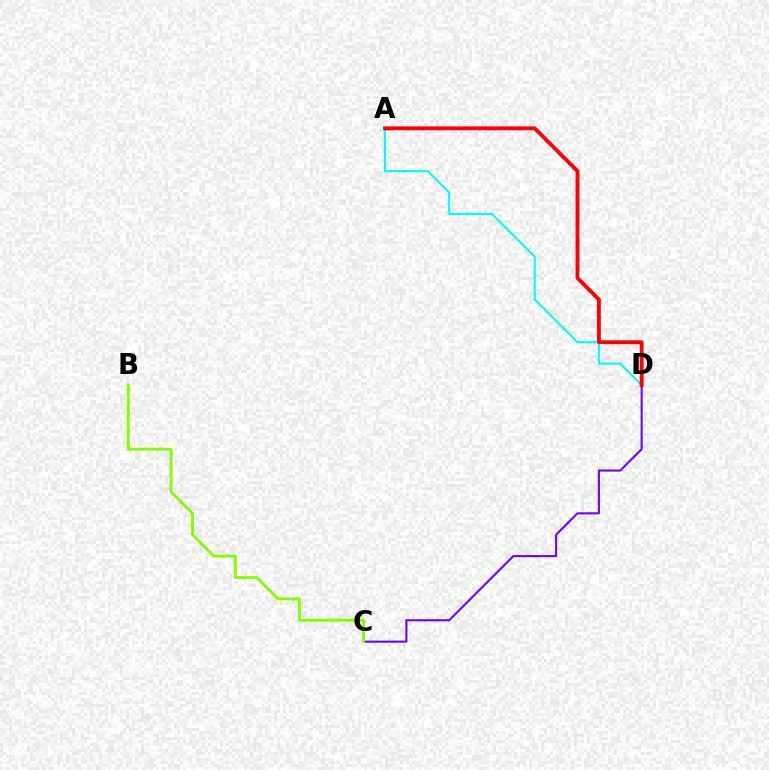{('A', 'D'): [{'color': '#00fff6', 'line_style': 'solid', 'thickness': 1.53}, {'color': '#ff0000', 'line_style': 'solid', 'thickness': 2.8}], ('C', 'D'): [{'color': '#7200ff', 'line_style': 'solid', 'thickness': 1.51}], ('B', 'C'): [{'color': '#84ff00', 'line_style': 'solid', 'thickness': 2.08}]}